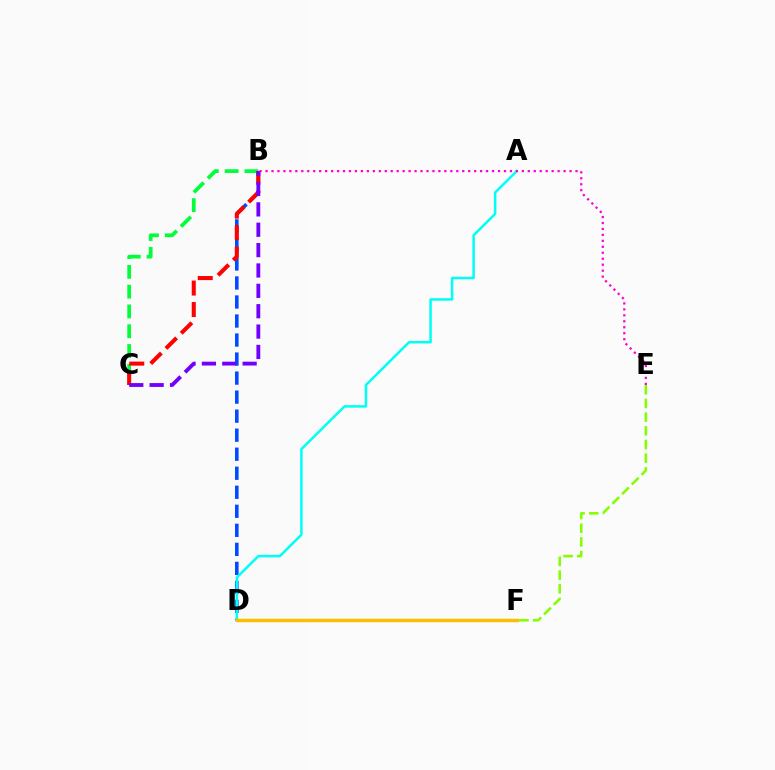{('B', 'D'): [{'color': '#004bff', 'line_style': 'dashed', 'thickness': 2.58}], ('B', 'C'): [{'color': '#00ff39', 'line_style': 'dashed', 'thickness': 2.69}, {'color': '#ff0000', 'line_style': 'dashed', 'thickness': 2.92}, {'color': '#7200ff', 'line_style': 'dashed', 'thickness': 2.77}], ('A', 'D'): [{'color': '#00fff6', 'line_style': 'solid', 'thickness': 1.8}], ('E', 'F'): [{'color': '#84ff00', 'line_style': 'dashed', 'thickness': 1.86}], ('D', 'F'): [{'color': '#ffbd00', 'line_style': 'solid', 'thickness': 2.48}], ('B', 'E'): [{'color': '#ff00cf', 'line_style': 'dotted', 'thickness': 1.62}]}